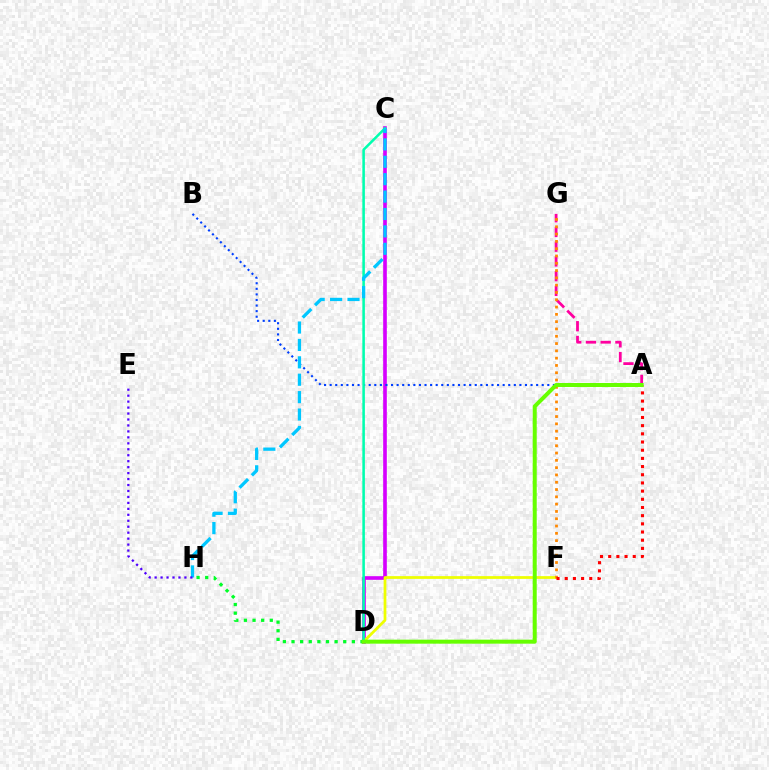{('C', 'D'): [{'color': '#d600ff', 'line_style': 'solid', 'thickness': 2.62}, {'color': '#00ffaf', 'line_style': 'solid', 'thickness': 1.83}], ('A', 'G'): [{'color': '#ff00a0', 'line_style': 'dashed', 'thickness': 2.0}], ('D', 'H'): [{'color': '#00ff27', 'line_style': 'dotted', 'thickness': 2.34}], ('D', 'F'): [{'color': '#eeff00', 'line_style': 'solid', 'thickness': 1.97}], ('F', 'G'): [{'color': '#ff8800', 'line_style': 'dotted', 'thickness': 1.98}], ('A', 'F'): [{'color': '#ff0000', 'line_style': 'dotted', 'thickness': 2.22}], ('A', 'B'): [{'color': '#003fff', 'line_style': 'dotted', 'thickness': 1.52}], ('C', 'H'): [{'color': '#00c7ff', 'line_style': 'dashed', 'thickness': 2.36}], ('A', 'D'): [{'color': '#66ff00', 'line_style': 'solid', 'thickness': 2.88}], ('E', 'H'): [{'color': '#4f00ff', 'line_style': 'dotted', 'thickness': 1.62}]}